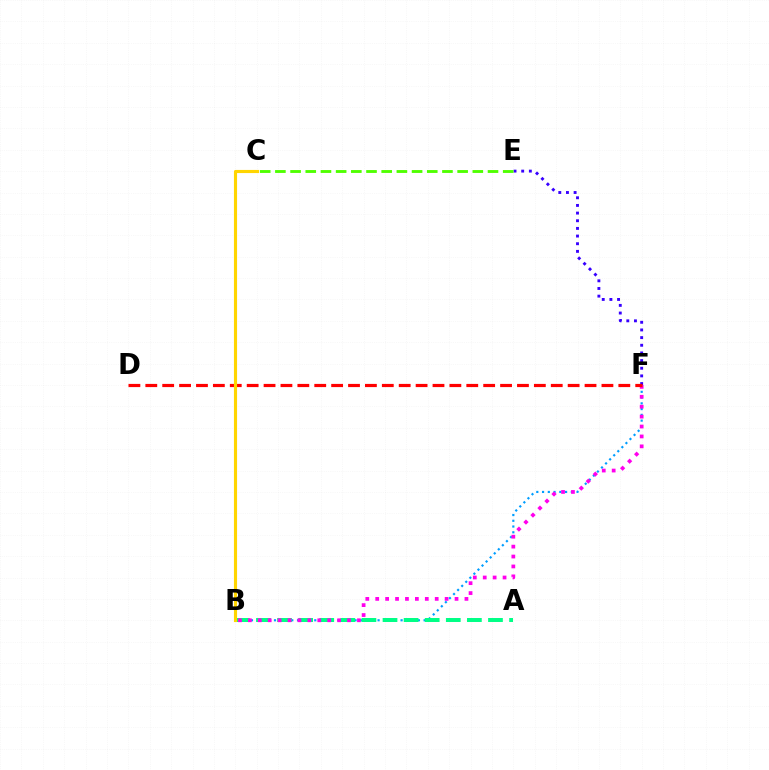{('E', 'F'): [{'color': '#3700ff', 'line_style': 'dotted', 'thickness': 2.08}], ('B', 'F'): [{'color': '#009eff', 'line_style': 'dotted', 'thickness': 1.56}, {'color': '#ff00ed', 'line_style': 'dotted', 'thickness': 2.69}], ('A', 'B'): [{'color': '#00ff86', 'line_style': 'dashed', 'thickness': 2.87}], ('D', 'F'): [{'color': '#ff0000', 'line_style': 'dashed', 'thickness': 2.3}], ('C', 'E'): [{'color': '#4fff00', 'line_style': 'dashed', 'thickness': 2.06}], ('B', 'C'): [{'color': '#ffd500', 'line_style': 'solid', 'thickness': 2.25}]}